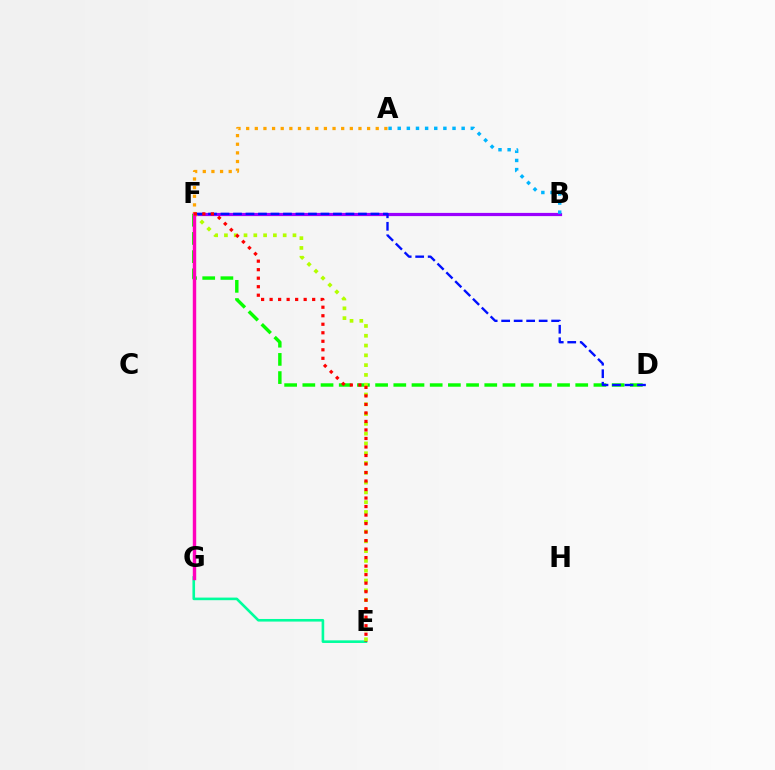{('B', 'F'): [{'color': '#9b00ff', 'line_style': 'solid', 'thickness': 2.31}], ('E', 'G'): [{'color': '#00ff9d', 'line_style': 'solid', 'thickness': 1.88}], ('D', 'F'): [{'color': '#08ff00', 'line_style': 'dashed', 'thickness': 2.47}, {'color': '#0010ff', 'line_style': 'dashed', 'thickness': 1.7}], ('A', 'F'): [{'color': '#ffa500', 'line_style': 'dotted', 'thickness': 2.35}], ('E', 'F'): [{'color': '#b3ff00', 'line_style': 'dotted', 'thickness': 2.66}, {'color': '#ff0000', 'line_style': 'dotted', 'thickness': 2.31}], ('F', 'G'): [{'color': '#ff00bd', 'line_style': 'solid', 'thickness': 2.46}], ('A', 'B'): [{'color': '#00b5ff', 'line_style': 'dotted', 'thickness': 2.48}]}